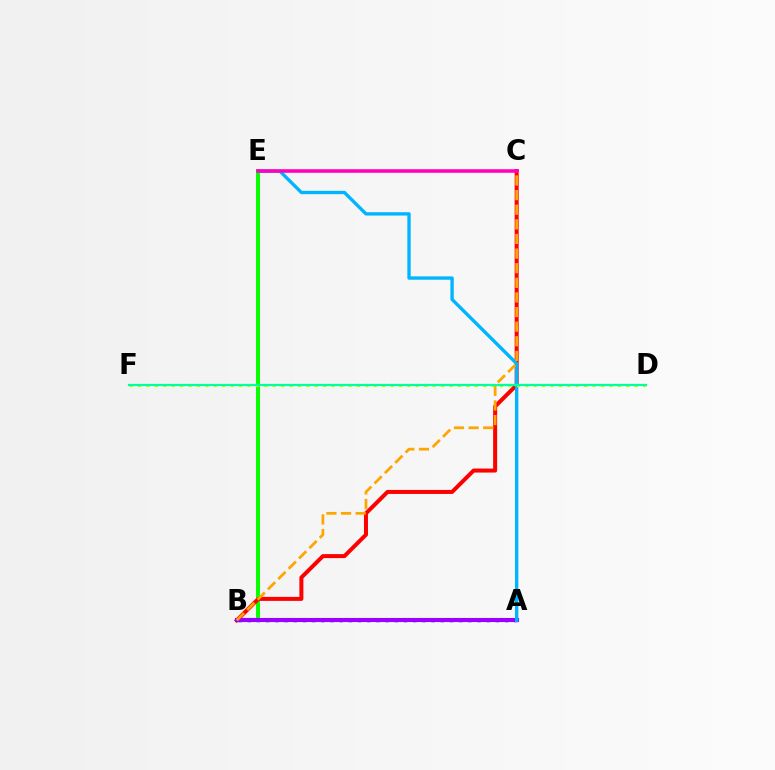{('B', 'E'): [{'color': '#08ff00', 'line_style': 'solid', 'thickness': 2.86}], ('B', 'C'): [{'color': '#ff0000', 'line_style': 'solid', 'thickness': 2.88}, {'color': '#ffa500', 'line_style': 'dashed', 'thickness': 1.99}], ('A', 'B'): [{'color': '#0010ff', 'line_style': 'dotted', 'thickness': 2.5}, {'color': '#9b00ff', 'line_style': 'solid', 'thickness': 2.96}], ('A', 'E'): [{'color': '#00b5ff', 'line_style': 'solid', 'thickness': 2.42}], ('C', 'E'): [{'color': '#ff00bd', 'line_style': 'solid', 'thickness': 2.57}], ('D', 'F'): [{'color': '#b3ff00', 'line_style': 'dotted', 'thickness': 2.29}, {'color': '#00ff9d', 'line_style': 'solid', 'thickness': 1.61}]}